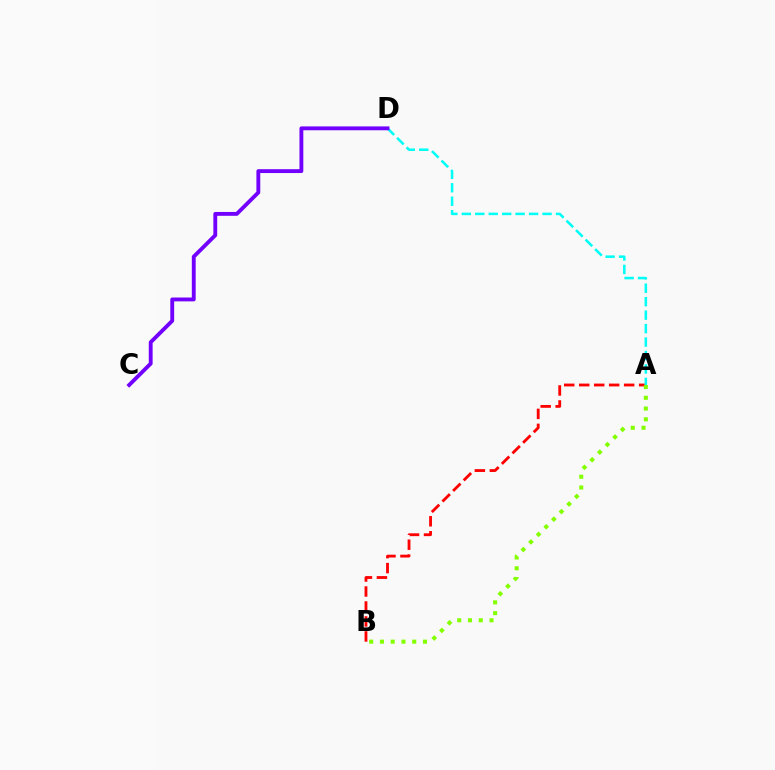{('A', 'B'): [{'color': '#ff0000', 'line_style': 'dashed', 'thickness': 2.03}, {'color': '#84ff00', 'line_style': 'dotted', 'thickness': 2.92}], ('A', 'D'): [{'color': '#00fff6', 'line_style': 'dashed', 'thickness': 1.83}], ('C', 'D'): [{'color': '#7200ff', 'line_style': 'solid', 'thickness': 2.78}]}